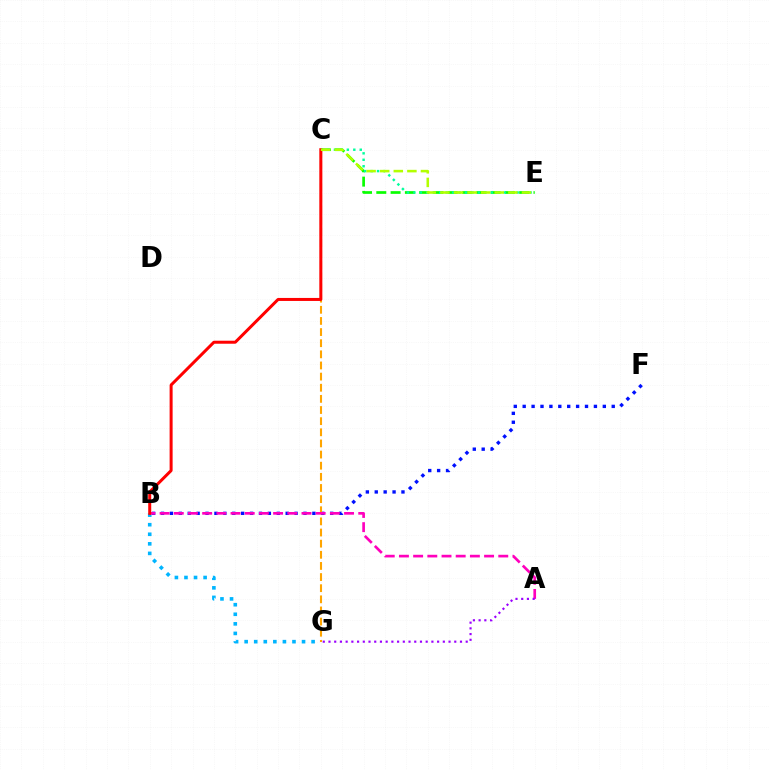{('B', 'F'): [{'color': '#0010ff', 'line_style': 'dotted', 'thickness': 2.42}], ('C', 'E'): [{'color': '#08ff00', 'line_style': 'dashed', 'thickness': 1.94}, {'color': '#00ff9d', 'line_style': 'dotted', 'thickness': 1.75}, {'color': '#b3ff00', 'line_style': 'dashed', 'thickness': 1.85}], ('C', 'G'): [{'color': '#ffa500', 'line_style': 'dashed', 'thickness': 1.51}], ('B', 'G'): [{'color': '#00b5ff', 'line_style': 'dotted', 'thickness': 2.6}], ('A', 'B'): [{'color': '#ff00bd', 'line_style': 'dashed', 'thickness': 1.93}], ('A', 'G'): [{'color': '#9b00ff', 'line_style': 'dotted', 'thickness': 1.55}], ('B', 'C'): [{'color': '#ff0000', 'line_style': 'solid', 'thickness': 2.16}]}